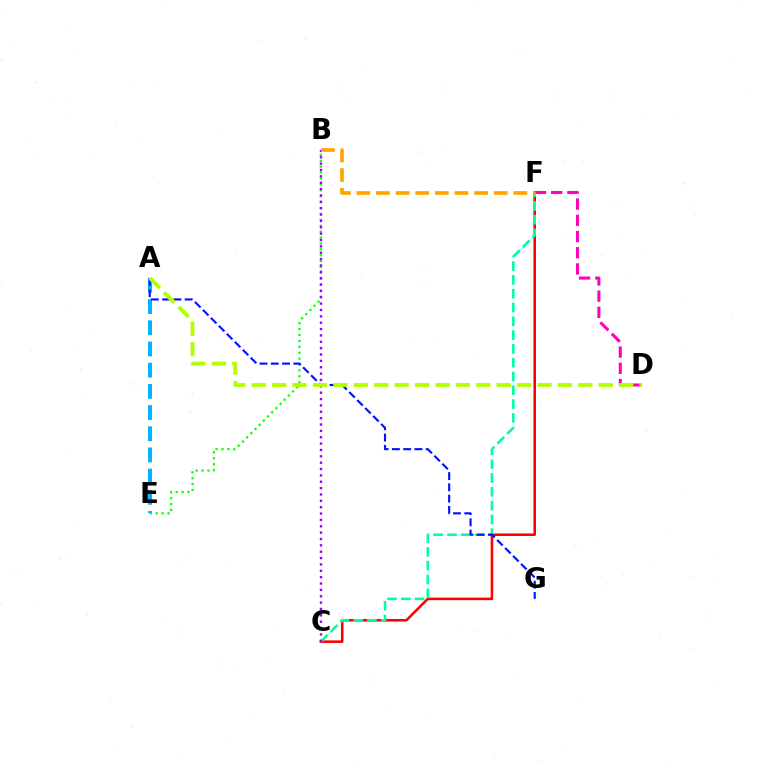{('B', 'E'): [{'color': '#08ff00', 'line_style': 'dotted', 'thickness': 1.6}], ('C', 'F'): [{'color': '#ff0000', 'line_style': 'solid', 'thickness': 1.84}, {'color': '#00ff9d', 'line_style': 'dashed', 'thickness': 1.87}], ('D', 'F'): [{'color': '#ff00bd', 'line_style': 'dashed', 'thickness': 2.2}], ('A', 'E'): [{'color': '#00b5ff', 'line_style': 'dashed', 'thickness': 2.88}], ('A', 'G'): [{'color': '#0010ff', 'line_style': 'dashed', 'thickness': 1.53}], ('B', 'C'): [{'color': '#9b00ff', 'line_style': 'dotted', 'thickness': 1.73}], ('B', 'F'): [{'color': '#ffa500', 'line_style': 'dashed', 'thickness': 2.67}], ('A', 'D'): [{'color': '#b3ff00', 'line_style': 'dashed', 'thickness': 2.77}]}